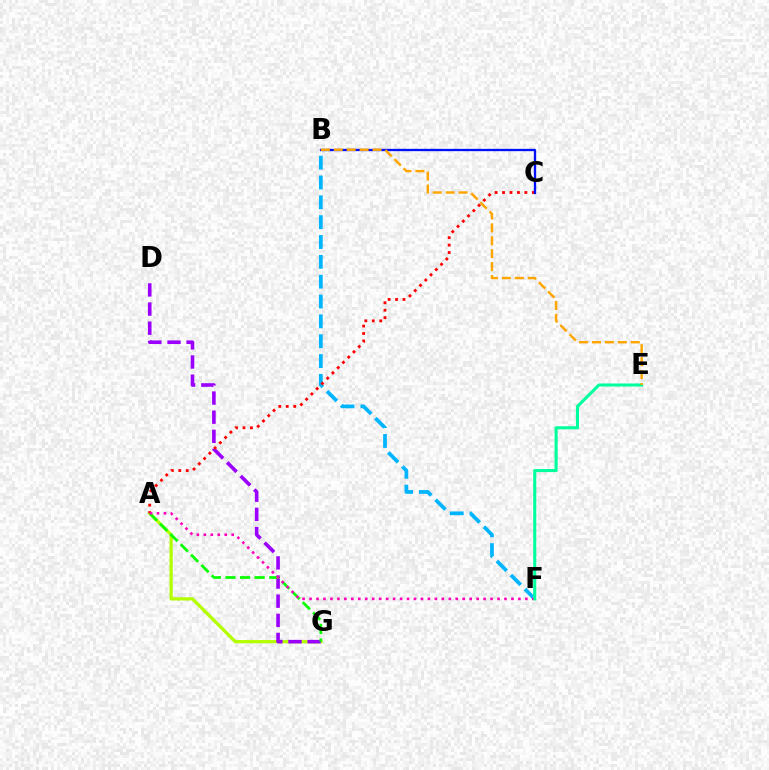{('A', 'G'): [{'color': '#b3ff00', 'line_style': 'solid', 'thickness': 2.33}, {'color': '#08ff00', 'line_style': 'dashed', 'thickness': 1.98}], ('D', 'G'): [{'color': '#9b00ff', 'line_style': 'dashed', 'thickness': 2.6}], ('B', 'F'): [{'color': '#00b5ff', 'line_style': 'dashed', 'thickness': 2.7}], ('A', 'C'): [{'color': '#ff0000', 'line_style': 'dotted', 'thickness': 2.02}], ('A', 'F'): [{'color': '#ff00bd', 'line_style': 'dotted', 'thickness': 1.89}], ('B', 'C'): [{'color': '#0010ff', 'line_style': 'solid', 'thickness': 1.67}], ('E', 'F'): [{'color': '#00ff9d', 'line_style': 'solid', 'thickness': 2.22}], ('B', 'E'): [{'color': '#ffa500', 'line_style': 'dashed', 'thickness': 1.76}]}